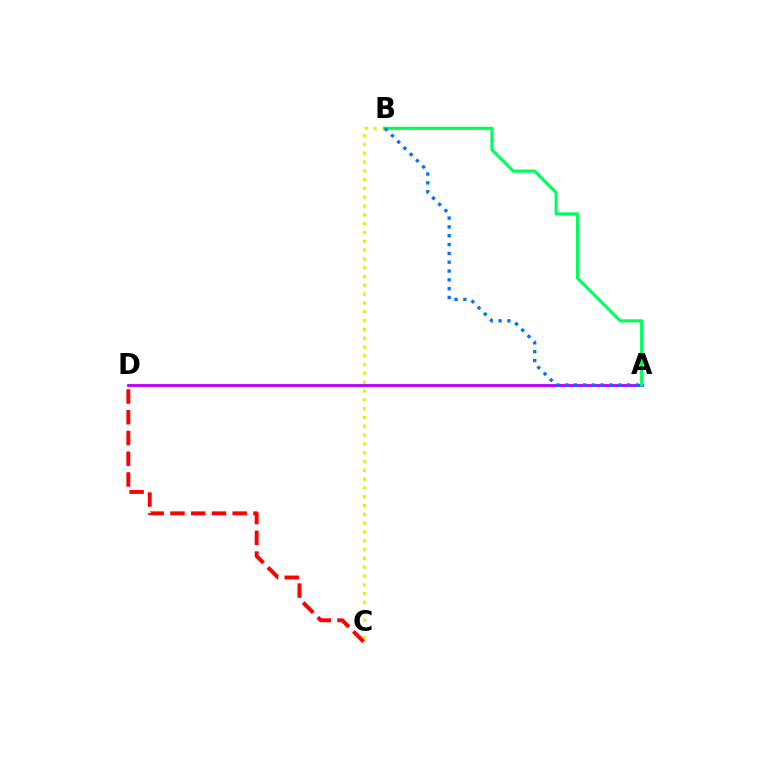{('B', 'C'): [{'color': '#d1ff00', 'line_style': 'dotted', 'thickness': 2.39}], ('C', 'D'): [{'color': '#ff0000', 'line_style': 'dashed', 'thickness': 2.82}], ('A', 'D'): [{'color': '#b900ff', 'line_style': 'solid', 'thickness': 2.04}], ('A', 'B'): [{'color': '#00ff5c', 'line_style': 'solid', 'thickness': 2.25}, {'color': '#0074ff', 'line_style': 'dotted', 'thickness': 2.4}]}